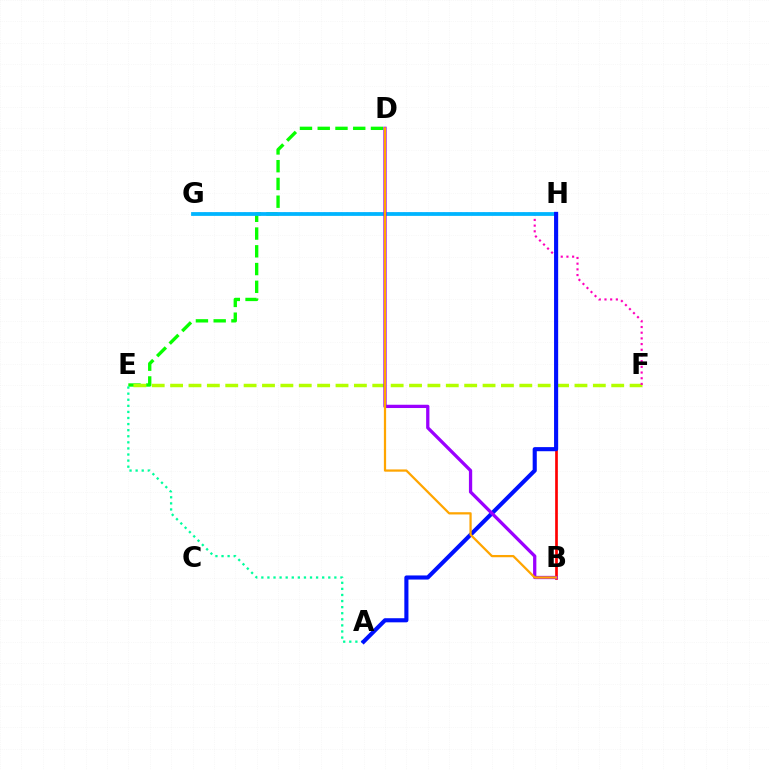{('B', 'H'): [{'color': '#ff0000', 'line_style': 'solid', 'thickness': 1.94}], ('D', 'E'): [{'color': '#08ff00', 'line_style': 'dashed', 'thickness': 2.41}], ('E', 'F'): [{'color': '#b3ff00', 'line_style': 'dashed', 'thickness': 2.5}], ('F', 'G'): [{'color': '#ff00bd', 'line_style': 'dotted', 'thickness': 1.55}], ('A', 'E'): [{'color': '#00ff9d', 'line_style': 'dotted', 'thickness': 1.65}], ('G', 'H'): [{'color': '#00b5ff', 'line_style': 'solid', 'thickness': 2.72}], ('A', 'H'): [{'color': '#0010ff', 'line_style': 'solid', 'thickness': 2.96}], ('B', 'D'): [{'color': '#9b00ff', 'line_style': 'solid', 'thickness': 2.36}, {'color': '#ffa500', 'line_style': 'solid', 'thickness': 1.62}]}